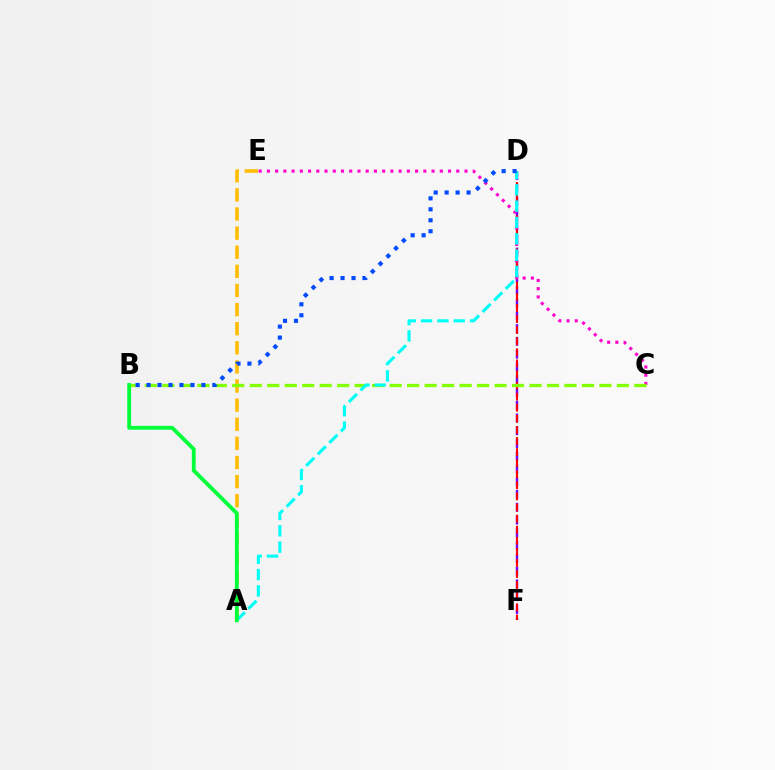{('D', 'F'): [{'color': '#7200ff', 'line_style': 'dashed', 'thickness': 1.73}, {'color': '#ff0000', 'line_style': 'dashed', 'thickness': 1.51}], ('A', 'E'): [{'color': '#ffbd00', 'line_style': 'dashed', 'thickness': 2.6}], ('C', 'E'): [{'color': '#ff00cf', 'line_style': 'dotted', 'thickness': 2.24}], ('B', 'C'): [{'color': '#84ff00', 'line_style': 'dashed', 'thickness': 2.38}], ('A', 'D'): [{'color': '#00fff6', 'line_style': 'dashed', 'thickness': 2.22}], ('A', 'B'): [{'color': '#00ff39', 'line_style': 'solid', 'thickness': 2.75}], ('B', 'D'): [{'color': '#004bff', 'line_style': 'dotted', 'thickness': 2.98}]}